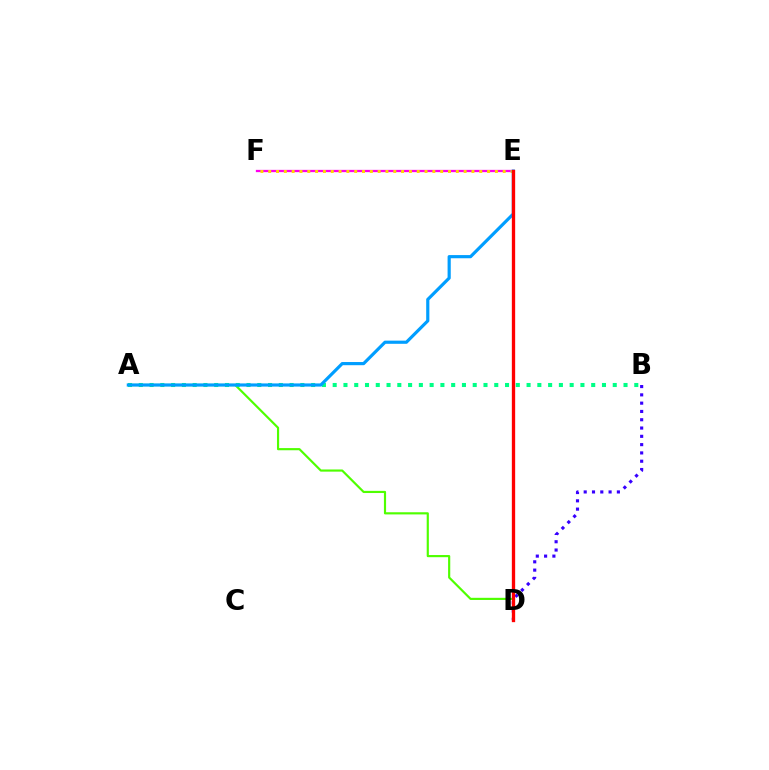{('A', 'D'): [{'color': '#4fff00', 'line_style': 'solid', 'thickness': 1.56}], ('E', 'F'): [{'color': '#ff00ed', 'line_style': 'solid', 'thickness': 1.65}, {'color': '#ffd500', 'line_style': 'dotted', 'thickness': 2.12}], ('B', 'D'): [{'color': '#3700ff', 'line_style': 'dotted', 'thickness': 2.25}], ('A', 'B'): [{'color': '#00ff86', 'line_style': 'dotted', 'thickness': 2.93}], ('A', 'E'): [{'color': '#009eff', 'line_style': 'solid', 'thickness': 2.28}], ('D', 'E'): [{'color': '#ff0000', 'line_style': 'solid', 'thickness': 2.39}]}